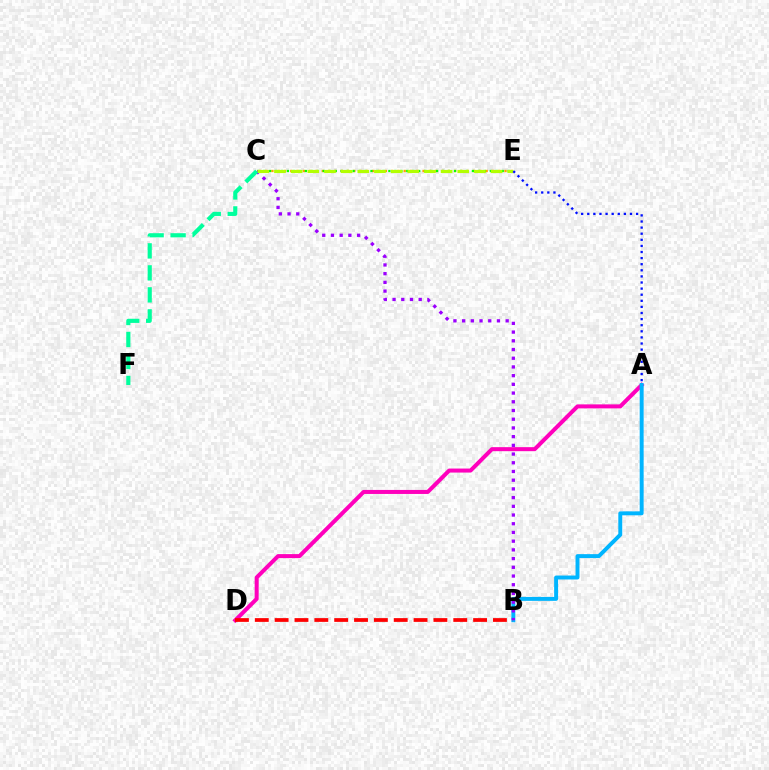{('C', 'E'): [{'color': '#ffa500', 'line_style': 'dotted', 'thickness': 1.71}, {'color': '#08ff00', 'line_style': 'dotted', 'thickness': 1.62}, {'color': '#b3ff00', 'line_style': 'dashed', 'thickness': 2.26}], ('A', 'D'): [{'color': '#ff00bd', 'line_style': 'solid', 'thickness': 2.89}], ('A', 'B'): [{'color': '#00b5ff', 'line_style': 'solid', 'thickness': 2.84}], ('B', 'D'): [{'color': '#ff0000', 'line_style': 'dashed', 'thickness': 2.7}], ('B', 'C'): [{'color': '#9b00ff', 'line_style': 'dotted', 'thickness': 2.37}], ('C', 'F'): [{'color': '#00ff9d', 'line_style': 'dashed', 'thickness': 2.99}], ('A', 'E'): [{'color': '#0010ff', 'line_style': 'dotted', 'thickness': 1.66}]}